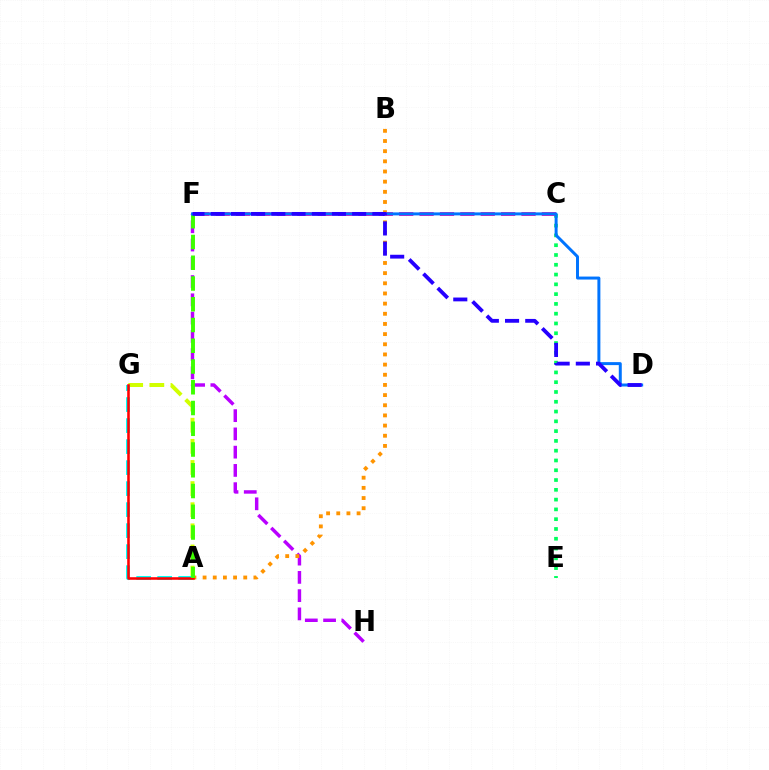{('F', 'H'): [{'color': '#b900ff', 'line_style': 'dashed', 'thickness': 2.48}], ('A', 'B'): [{'color': '#ff9400', 'line_style': 'dotted', 'thickness': 2.76}], ('A', 'G'): [{'color': '#d1ff00', 'line_style': 'dashed', 'thickness': 2.87}, {'color': '#00fff6', 'line_style': 'dashed', 'thickness': 2.85}, {'color': '#ff0000', 'line_style': 'solid', 'thickness': 1.85}], ('C', 'E'): [{'color': '#00ff5c', 'line_style': 'dotted', 'thickness': 2.66}], ('C', 'F'): [{'color': '#ff00ac', 'line_style': 'dashed', 'thickness': 2.77}], ('A', 'F'): [{'color': '#3dff00', 'line_style': 'dashed', 'thickness': 2.82}], ('D', 'F'): [{'color': '#0074ff', 'line_style': 'solid', 'thickness': 2.15}, {'color': '#2500ff', 'line_style': 'dashed', 'thickness': 2.75}]}